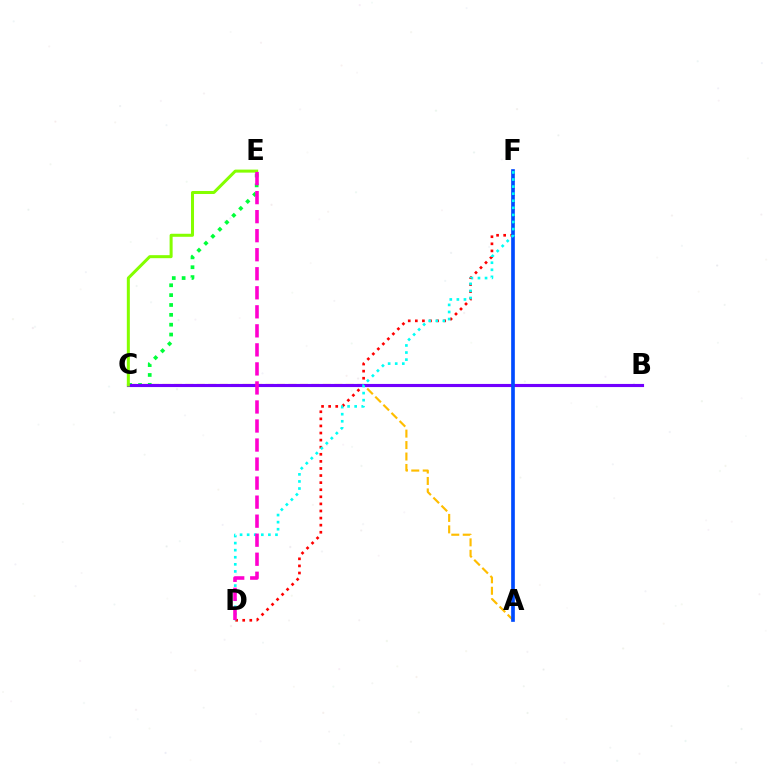{('A', 'C'): [{'color': '#ffbd00', 'line_style': 'dashed', 'thickness': 1.56}], ('C', 'E'): [{'color': '#00ff39', 'line_style': 'dotted', 'thickness': 2.68}, {'color': '#84ff00', 'line_style': 'solid', 'thickness': 2.17}], ('D', 'F'): [{'color': '#ff0000', 'line_style': 'dotted', 'thickness': 1.93}, {'color': '#00fff6', 'line_style': 'dotted', 'thickness': 1.92}], ('B', 'C'): [{'color': '#7200ff', 'line_style': 'solid', 'thickness': 2.25}], ('A', 'F'): [{'color': '#004bff', 'line_style': 'solid', 'thickness': 2.64}], ('D', 'E'): [{'color': '#ff00cf', 'line_style': 'dashed', 'thickness': 2.59}]}